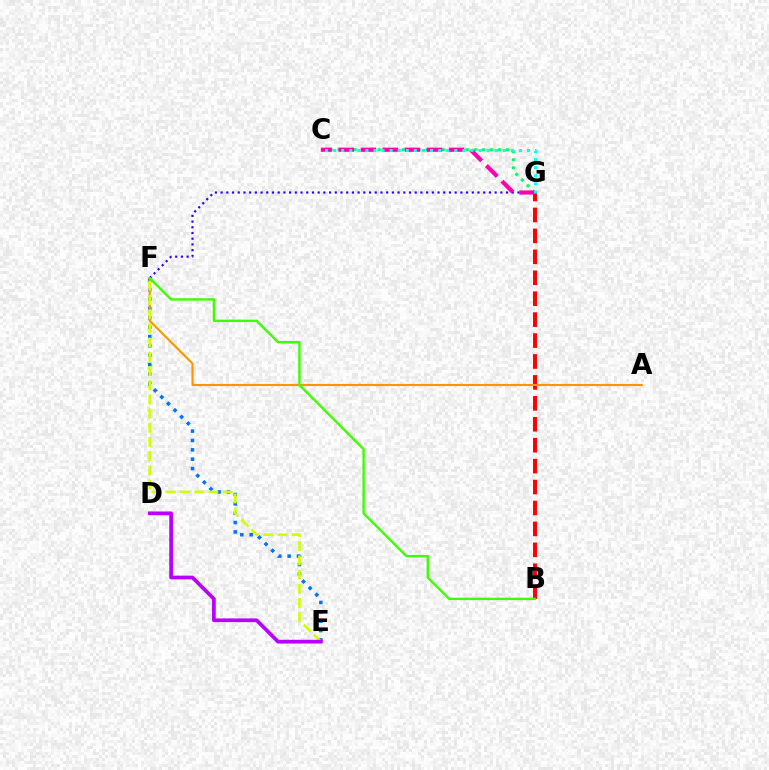{('C', 'G'): [{'color': '#00ff5c', 'line_style': 'dotted', 'thickness': 2.18}, {'color': '#ff00ac', 'line_style': 'dashed', 'thickness': 3.0}, {'color': '#00fff6', 'line_style': 'dotted', 'thickness': 2.19}], ('E', 'F'): [{'color': '#0074ff', 'line_style': 'dotted', 'thickness': 2.54}, {'color': '#d1ff00', 'line_style': 'dashed', 'thickness': 1.93}], ('B', 'G'): [{'color': '#ff0000', 'line_style': 'dashed', 'thickness': 2.84}], ('A', 'F'): [{'color': '#ff9400', 'line_style': 'solid', 'thickness': 1.51}], ('F', 'G'): [{'color': '#2500ff', 'line_style': 'dotted', 'thickness': 1.55}], ('B', 'F'): [{'color': '#3dff00', 'line_style': 'solid', 'thickness': 1.71}], ('D', 'E'): [{'color': '#b900ff', 'line_style': 'solid', 'thickness': 2.68}]}